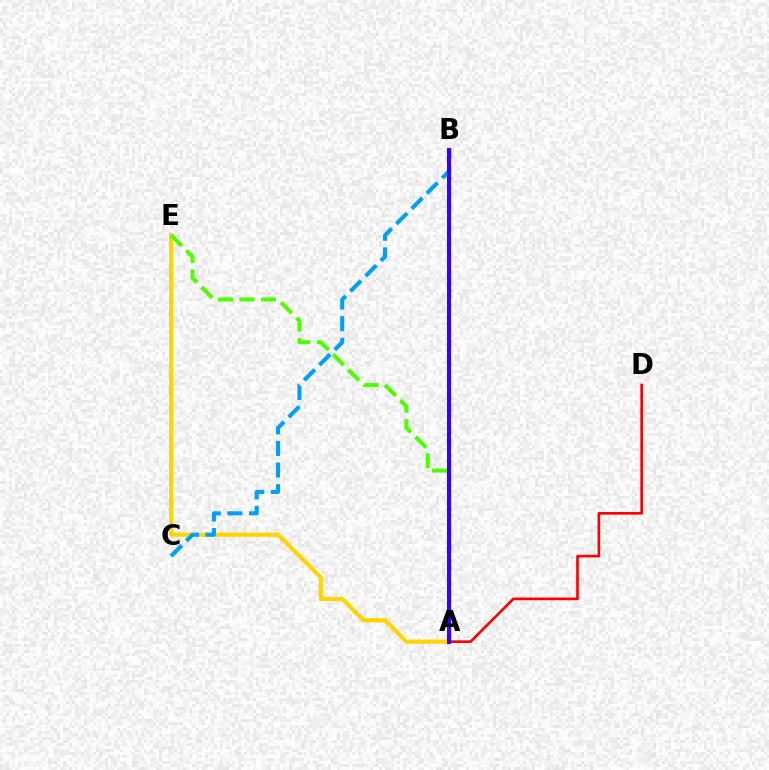{('A', 'B'): [{'color': '#ff00ed', 'line_style': 'dashed', 'thickness': 2.31}, {'color': '#00ff86', 'line_style': 'solid', 'thickness': 1.98}, {'color': '#3700ff', 'line_style': 'solid', 'thickness': 2.95}], ('A', 'E'): [{'color': '#ffd500', 'line_style': 'solid', 'thickness': 3.0}, {'color': '#4fff00', 'line_style': 'dashed', 'thickness': 2.92}], ('B', 'C'): [{'color': '#009eff', 'line_style': 'dashed', 'thickness': 2.94}], ('A', 'D'): [{'color': '#ff0000', 'line_style': 'solid', 'thickness': 1.92}]}